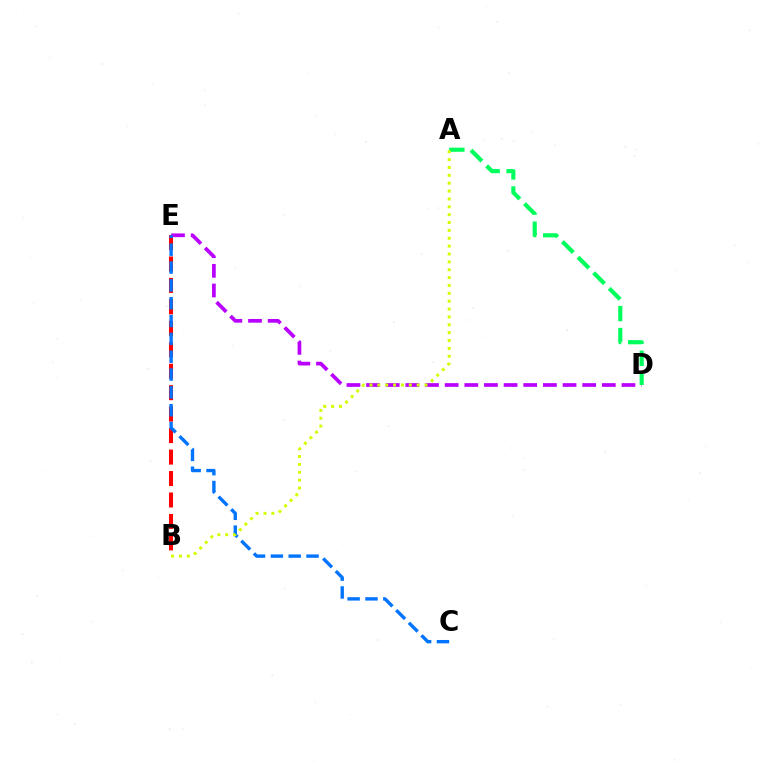{('B', 'E'): [{'color': '#ff0000', 'line_style': 'dashed', 'thickness': 2.92}], ('D', 'E'): [{'color': '#b900ff', 'line_style': 'dashed', 'thickness': 2.67}], ('A', 'D'): [{'color': '#00ff5c', 'line_style': 'dashed', 'thickness': 3.0}], ('C', 'E'): [{'color': '#0074ff', 'line_style': 'dashed', 'thickness': 2.42}], ('A', 'B'): [{'color': '#d1ff00', 'line_style': 'dotted', 'thickness': 2.14}]}